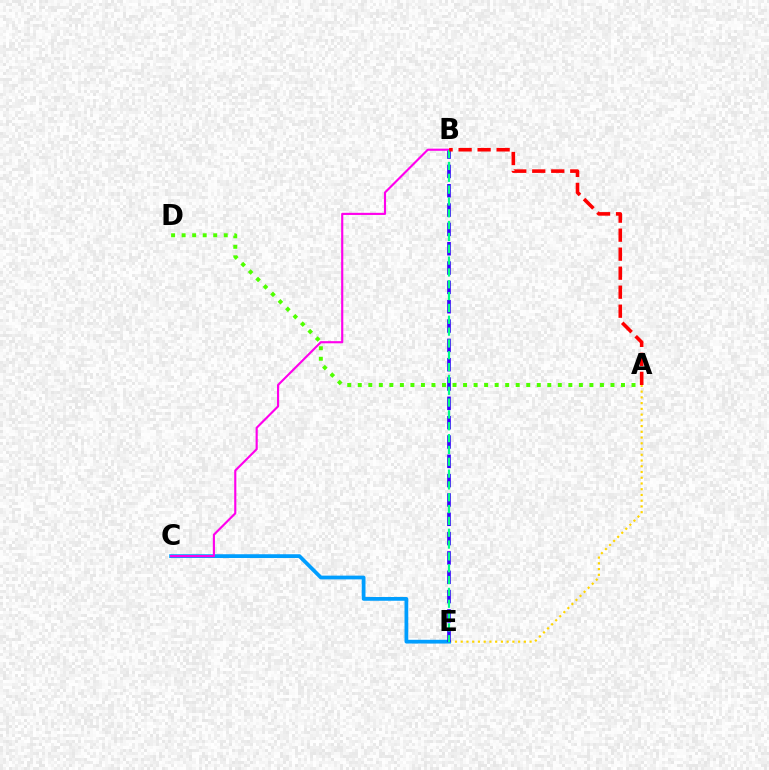{('A', 'E'): [{'color': '#ffd500', 'line_style': 'dotted', 'thickness': 1.56}], ('C', 'E'): [{'color': '#009eff', 'line_style': 'solid', 'thickness': 2.7}], ('B', 'E'): [{'color': '#3700ff', 'line_style': 'dashed', 'thickness': 2.63}, {'color': '#00ff86', 'line_style': 'dashed', 'thickness': 1.61}], ('B', 'C'): [{'color': '#ff00ed', 'line_style': 'solid', 'thickness': 1.54}], ('A', 'D'): [{'color': '#4fff00', 'line_style': 'dotted', 'thickness': 2.86}], ('A', 'B'): [{'color': '#ff0000', 'line_style': 'dashed', 'thickness': 2.58}]}